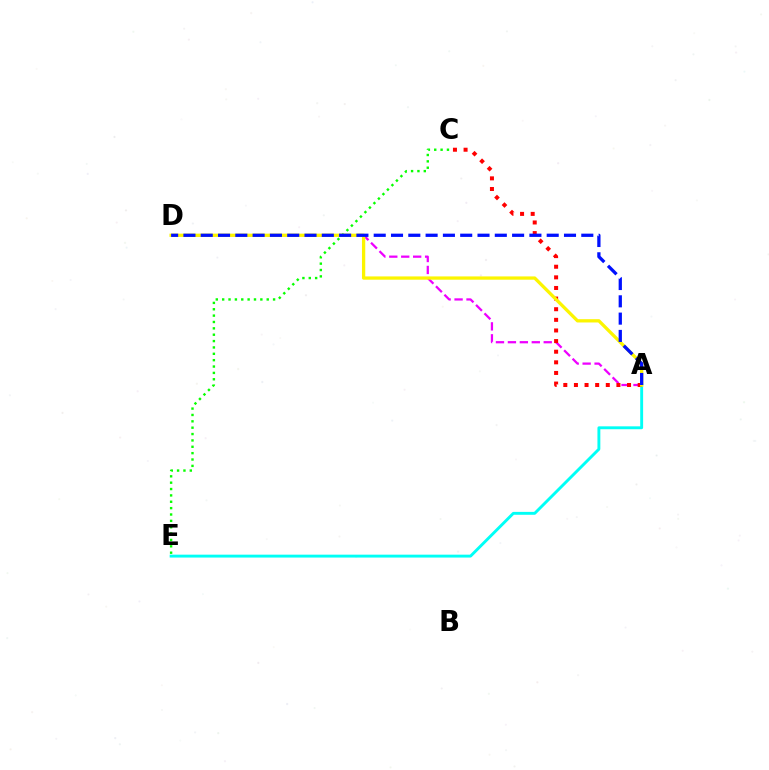{('A', 'D'): [{'color': '#ee00ff', 'line_style': 'dashed', 'thickness': 1.62}, {'color': '#fcf500', 'line_style': 'solid', 'thickness': 2.36}, {'color': '#0010ff', 'line_style': 'dashed', 'thickness': 2.35}], ('A', 'E'): [{'color': '#00fff6', 'line_style': 'solid', 'thickness': 2.08}], ('A', 'C'): [{'color': '#ff0000', 'line_style': 'dotted', 'thickness': 2.89}], ('C', 'E'): [{'color': '#08ff00', 'line_style': 'dotted', 'thickness': 1.73}]}